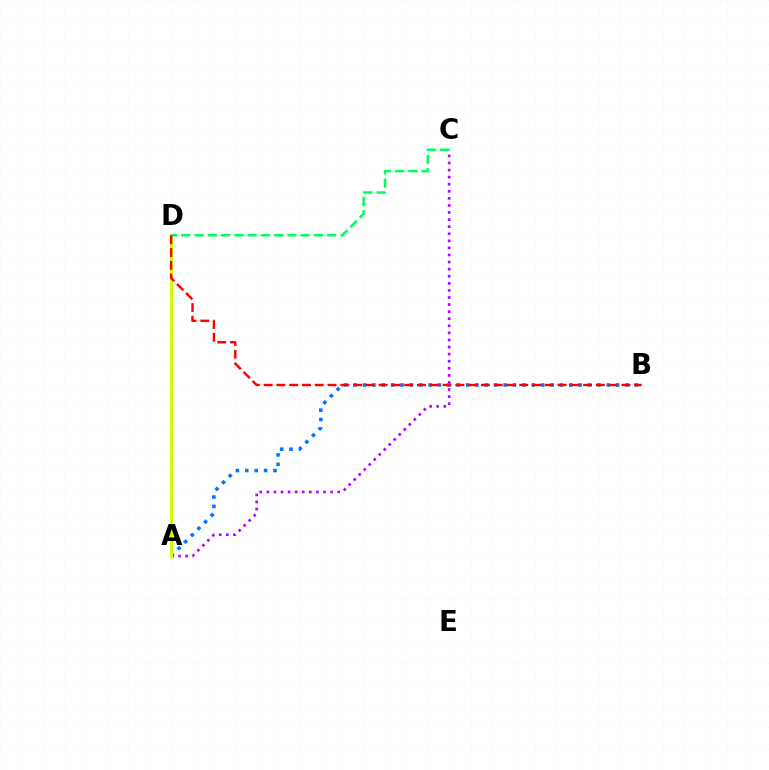{('A', 'C'): [{'color': '#b900ff', 'line_style': 'dotted', 'thickness': 1.92}], ('A', 'B'): [{'color': '#0074ff', 'line_style': 'dotted', 'thickness': 2.55}], ('A', 'D'): [{'color': '#d1ff00', 'line_style': 'solid', 'thickness': 2.23}], ('C', 'D'): [{'color': '#00ff5c', 'line_style': 'dashed', 'thickness': 1.8}], ('B', 'D'): [{'color': '#ff0000', 'line_style': 'dashed', 'thickness': 1.74}]}